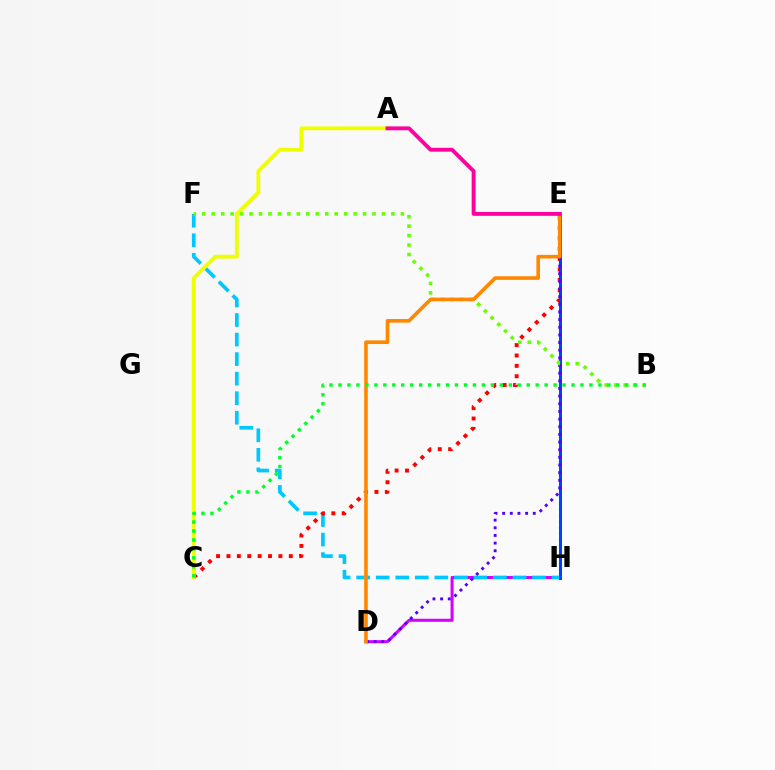{('D', 'H'): [{'color': '#d600ff', 'line_style': 'solid', 'thickness': 2.19}], ('F', 'H'): [{'color': '#00c7ff', 'line_style': 'dashed', 'thickness': 2.65}], ('E', 'H'): [{'color': '#00ffaf', 'line_style': 'dotted', 'thickness': 1.63}, {'color': '#003fff', 'line_style': 'solid', 'thickness': 2.13}], ('C', 'E'): [{'color': '#ff0000', 'line_style': 'dotted', 'thickness': 2.82}], ('D', 'E'): [{'color': '#4f00ff', 'line_style': 'dotted', 'thickness': 2.08}, {'color': '#ff8800', 'line_style': 'solid', 'thickness': 2.62}], ('A', 'C'): [{'color': '#eeff00', 'line_style': 'solid', 'thickness': 2.76}], ('B', 'F'): [{'color': '#66ff00', 'line_style': 'dotted', 'thickness': 2.57}], ('B', 'C'): [{'color': '#00ff27', 'line_style': 'dotted', 'thickness': 2.43}], ('A', 'E'): [{'color': '#ff00a0', 'line_style': 'solid', 'thickness': 2.79}]}